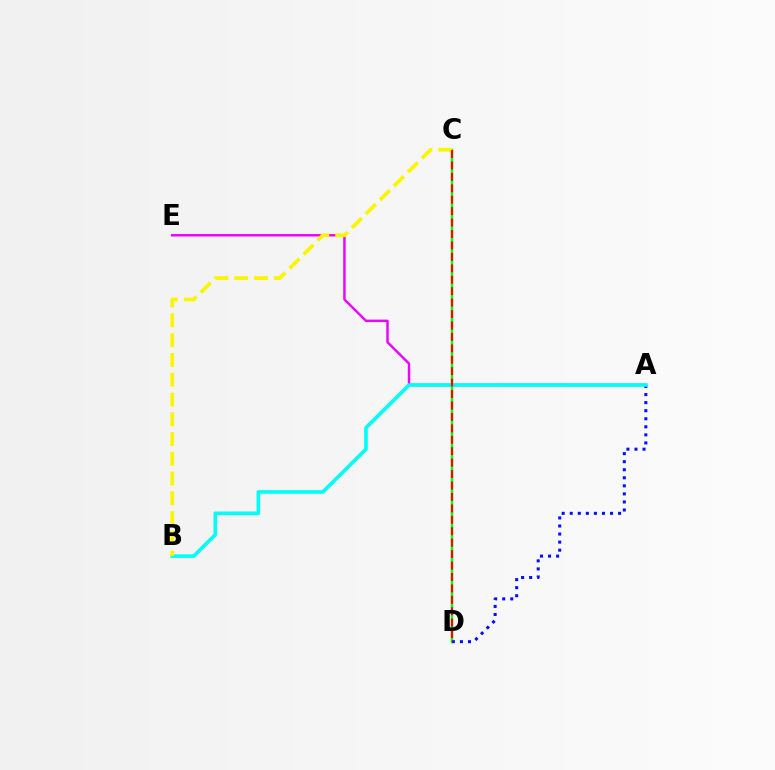{('C', 'D'): [{'color': '#08ff00', 'line_style': 'solid', 'thickness': 1.78}, {'color': '#ff0000', 'line_style': 'dashed', 'thickness': 1.55}], ('A', 'D'): [{'color': '#0010ff', 'line_style': 'dotted', 'thickness': 2.19}], ('A', 'E'): [{'color': '#ee00ff', 'line_style': 'solid', 'thickness': 1.76}], ('A', 'B'): [{'color': '#00fff6', 'line_style': 'solid', 'thickness': 2.62}], ('B', 'C'): [{'color': '#fcf500', 'line_style': 'dashed', 'thickness': 2.68}]}